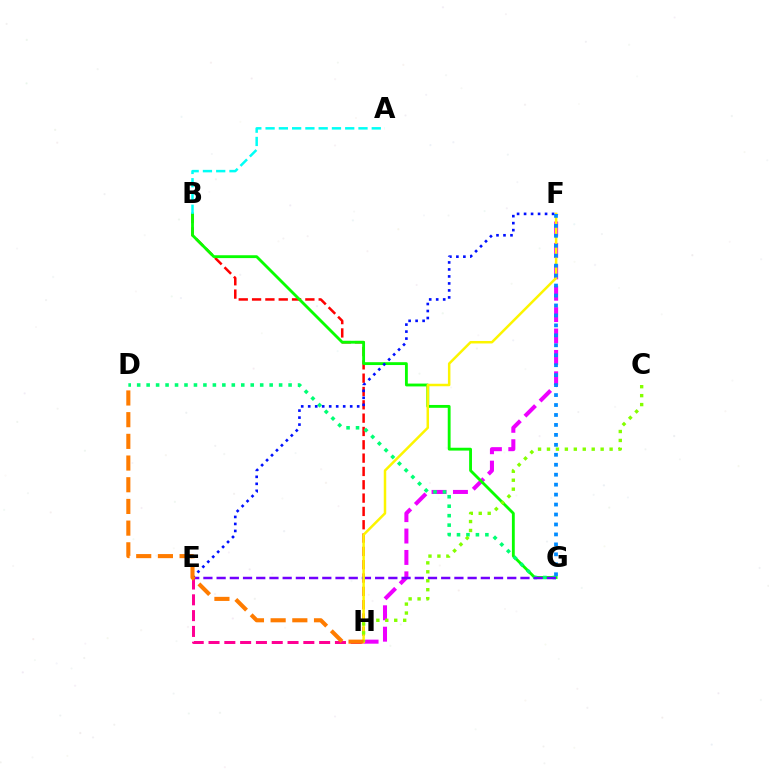{('B', 'H'): [{'color': '#ff0000', 'line_style': 'dashed', 'thickness': 1.81}], ('F', 'H'): [{'color': '#ee00ff', 'line_style': 'dashed', 'thickness': 2.91}, {'color': '#fcf500', 'line_style': 'solid', 'thickness': 1.79}], ('B', 'G'): [{'color': '#08ff00', 'line_style': 'solid', 'thickness': 2.05}], ('D', 'G'): [{'color': '#00ff74', 'line_style': 'dotted', 'thickness': 2.57}], ('E', 'G'): [{'color': '#7200ff', 'line_style': 'dashed', 'thickness': 1.79}], ('E', 'H'): [{'color': '#ff0094', 'line_style': 'dashed', 'thickness': 2.15}], ('A', 'B'): [{'color': '#00fff6', 'line_style': 'dashed', 'thickness': 1.8}], ('E', 'F'): [{'color': '#0010ff', 'line_style': 'dotted', 'thickness': 1.9}], ('C', 'H'): [{'color': '#84ff00', 'line_style': 'dotted', 'thickness': 2.43}], ('D', 'H'): [{'color': '#ff7c00', 'line_style': 'dashed', 'thickness': 2.95}], ('F', 'G'): [{'color': '#008cff', 'line_style': 'dotted', 'thickness': 2.7}]}